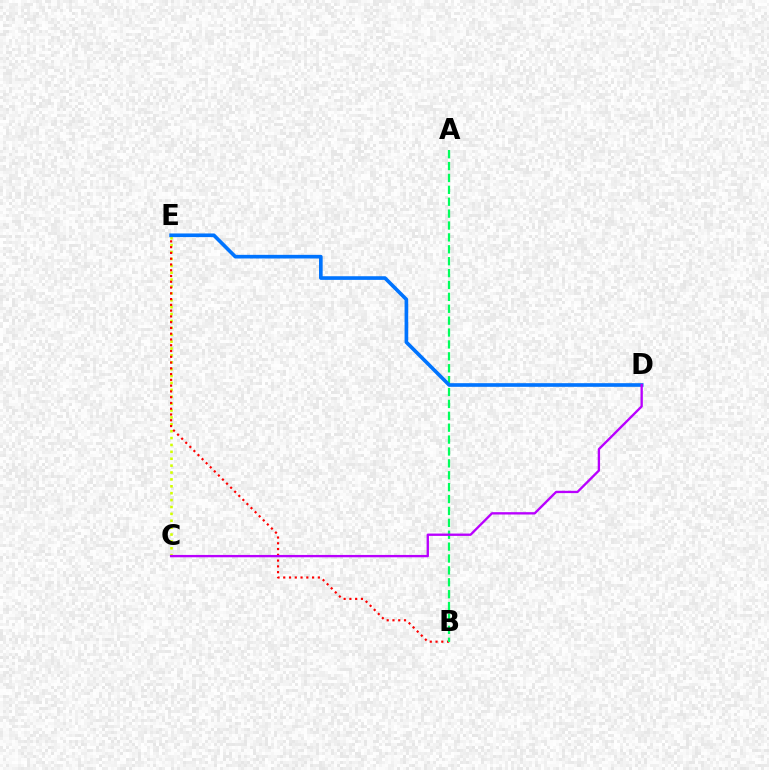{('C', 'E'): [{'color': '#d1ff00', 'line_style': 'dotted', 'thickness': 1.87}], ('B', 'E'): [{'color': '#ff0000', 'line_style': 'dotted', 'thickness': 1.57}], ('A', 'B'): [{'color': '#00ff5c', 'line_style': 'dashed', 'thickness': 1.62}], ('D', 'E'): [{'color': '#0074ff', 'line_style': 'solid', 'thickness': 2.62}], ('C', 'D'): [{'color': '#b900ff', 'line_style': 'solid', 'thickness': 1.69}]}